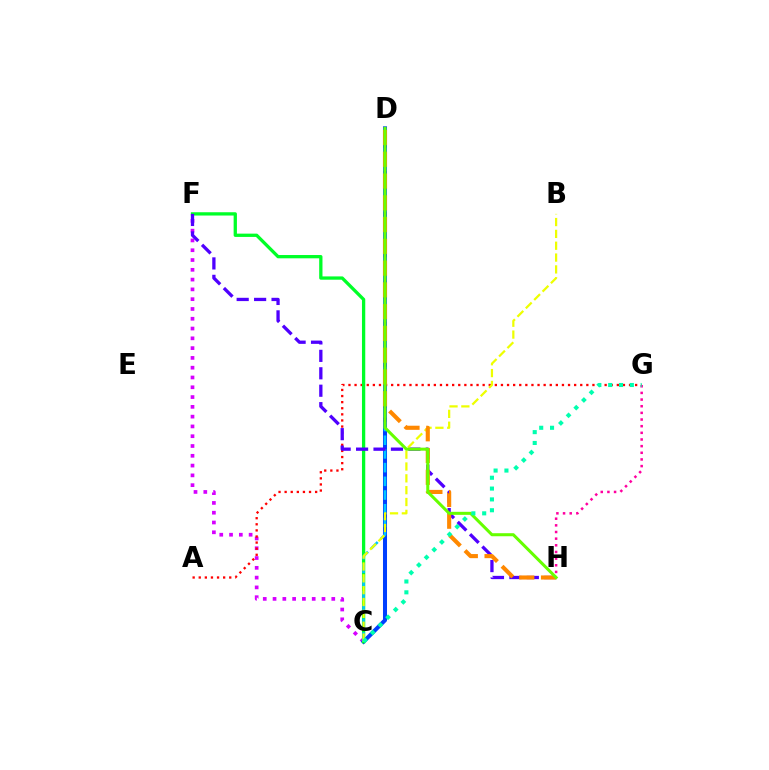{('C', 'F'): [{'color': '#d600ff', 'line_style': 'dotted', 'thickness': 2.66}, {'color': '#00ff27', 'line_style': 'solid', 'thickness': 2.37}], ('C', 'D'): [{'color': '#003fff', 'line_style': 'solid', 'thickness': 2.9}, {'color': '#00c7ff', 'line_style': 'dashed', 'thickness': 1.86}], ('A', 'G'): [{'color': '#ff0000', 'line_style': 'dotted', 'thickness': 1.66}], ('F', 'H'): [{'color': '#4f00ff', 'line_style': 'dashed', 'thickness': 2.37}], ('B', 'C'): [{'color': '#eeff00', 'line_style': 'dashed', 'thickness': 1.61}], ('G', 'H'): [{'color': '#ff00a0', 'line_style': 'dotted', 'thickness': 1.81}], ('D', 'H'): [{'color': '#ff8800', 'line_style': 'dashed', 'thickness': 2.96}, {'color': '#66ff00', 'line_style': 'solid', 'thickness': 2.19}], ('C', 'G'): [{'color': '#00ffaf', 'line_style': 'dotted', 'thickness': 2.94}]}